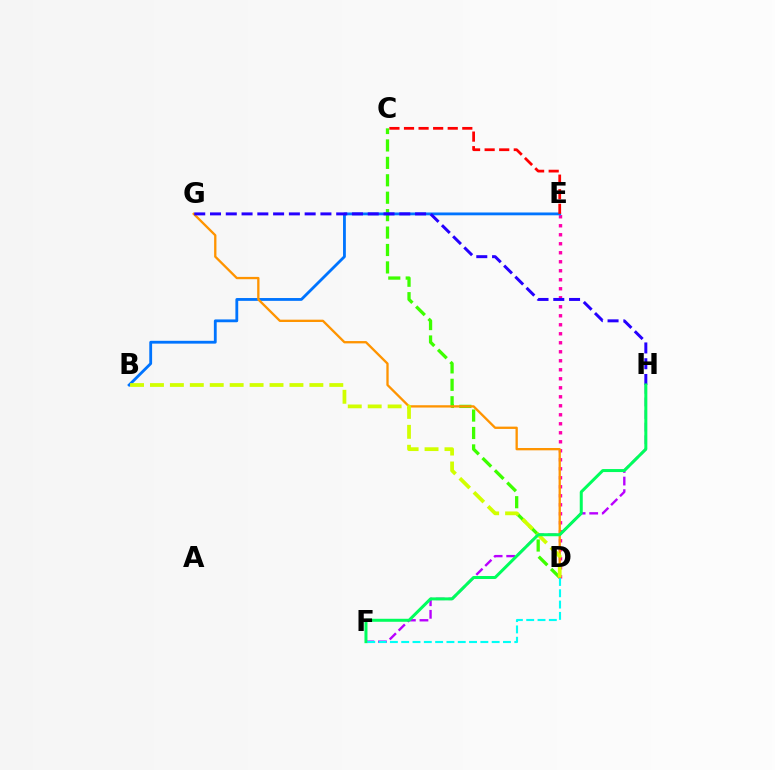{('C', 'D'): [{'color': '#3dff00', 'line_style': 'dashed', 'thickness': 2.37}], ('D', 'E'): [{'color': '#ff00ac', 'line_style': 'dotted', 'thickness': 2.45}], ('F', 'H'): [{'color': '#b900ff', 'line_style': 'dashed', 'thickness': 1.71}, {'color': '#00ff5c', 'line_style': 'solid', 'thickness': 2.16}], ('B', 'E'): [{'color': '#0074ff', 'line_style': 'solid', 'thickness': 2.03}], ('C', 'E'): [{'color': '#ff0000', 'line_style': 'dashed', 'thickness': 1.98}], ('D', 'G'): [{'color': '#ff9400', 'line_style': 'solid', 'thickness': 1.67}], ('G', 'H'): [{'color': '#2500ff', 'line_style': 'dashed', 'thickness': 2.14}], ('B', 'D'): [{'color': '#d1ff00', 'line_style': 'dashed', 'thickness': 2.71}], ('D', 'F'): [{'color': '#00fff6', 'line_style': 'dashed', 'thickness': 1.54}]}